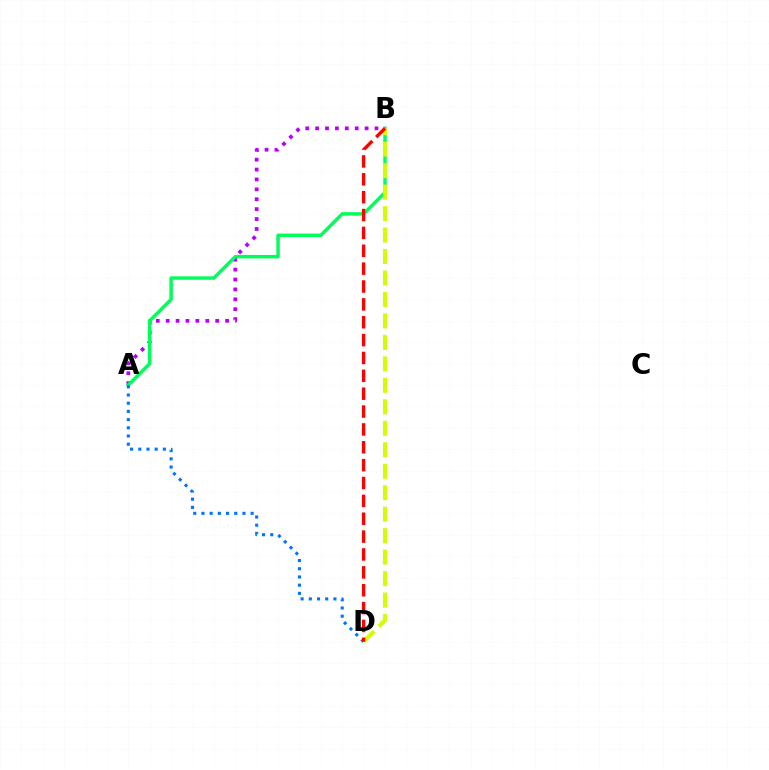{('A', 'B'): [{'color': '#b900ff', 'line_style': 'dotted', 'thickness': 2.69}, {'color': '#00ff5c', 'line_style': 'solid', 'thickness': 2.49}], ('A', 'D'): [{'color': '#0074ff', 'line_style': 'dotted', 'thickness': 2.23}], ('B', 'D'): [{'color': '#d1ff00', 'line_style': 'dashed', 'thickness': 2.92}, {'color': '#ff0000', 'line_style': 'dashed', 'thickness': 2.43}]}